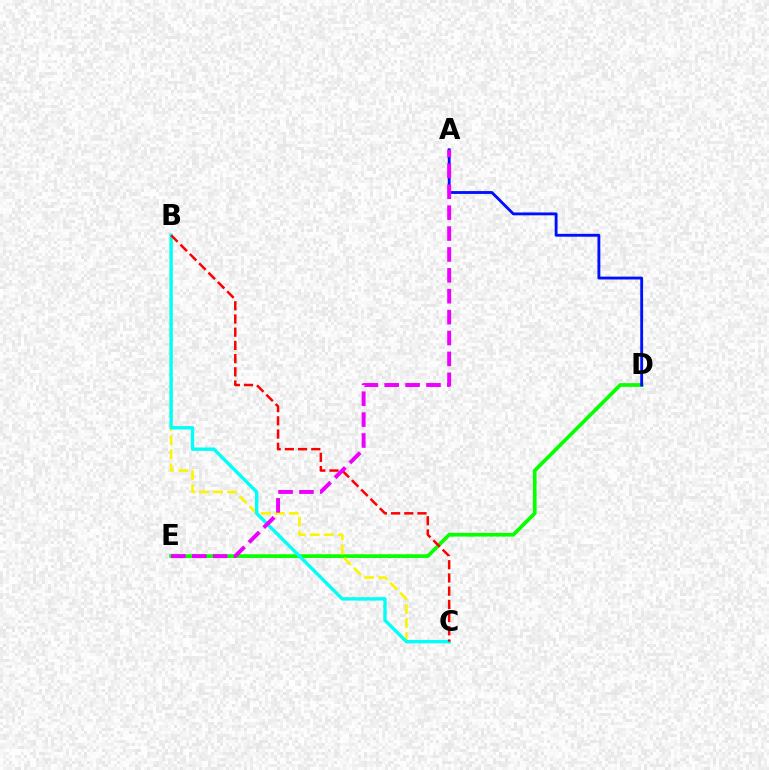{('D', 'E'): [{'color': '#08ff00', 'line_style': 'solid', 'thickness': 2.67}], ('A', 'D'): [{'color': '#0010ff', 'line_style': 'solid', 'thickness': 2.05}], ('B', 'C'): [{'color': '#fcf500', 'line_style': 'dashed', 'thickness': 1.91}, {'color': '#00fff6', 'line_style': 'solid', 'thickness': 2.43}, {'color': '#ff0000', 'line_style': 'dashed', 'thickness': 1.79}], ('A', 'E'): [{'color': '#ee00ff', 'line_style': 'dashed', 'thickness': 2.84}]}